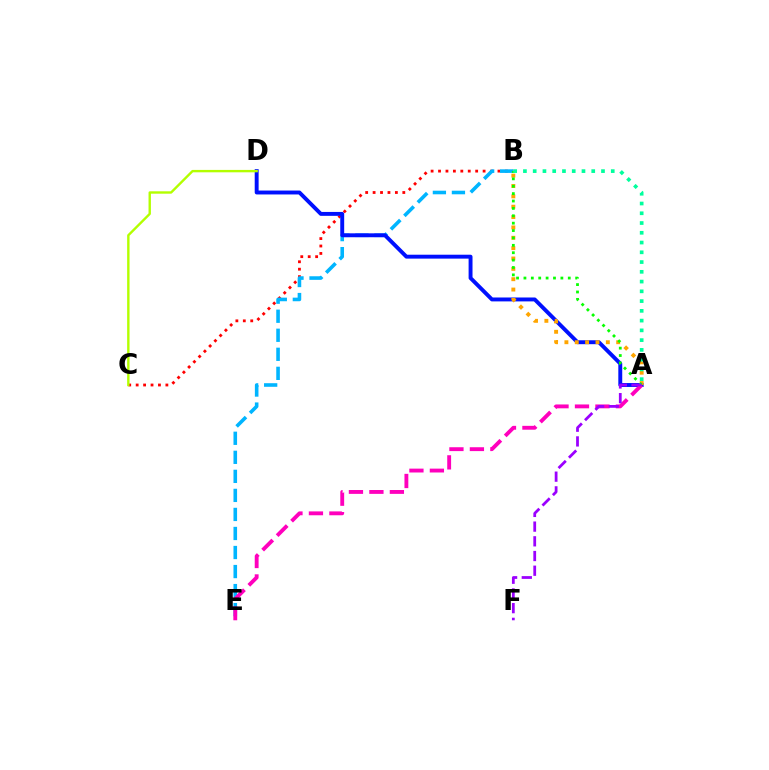{('B', 'C'): [{'color': '#ff0000', 'line_style': 'dotted', 'thickness': 2.02}], ('B', 'E'): [{'color': '#00b5ff', 'line_style': 'dashed', 'thickness': 2.59}], ('A', 'D'): [{'color': '#0010ff', 'line_style': 'solid', 'thickness': 2.82}], ('A', 'B'): [{'color': '#ffa500', 'line_style': 'dotted', 'thickness': 2.81}, {'color': '#08ff00', 'line_style': 'dotted', 'thickness': 2.01}, {'color': '#00ff9d', 'line_style': 'dotted', 'thickness': 2.65}], ('A', 'E'): [{'color': '#ff00bd', 'line_style': 'dashed', 'thickness': 2.78}], ('A', 'F'): [{'color': '#9b00ff', 'line_style': 'dashed', 'thickness': 2.0}], ('C', 'D'): [{'color': '#b3ff00', 'line_style': 'solid', 'thickness': 1.72}]}